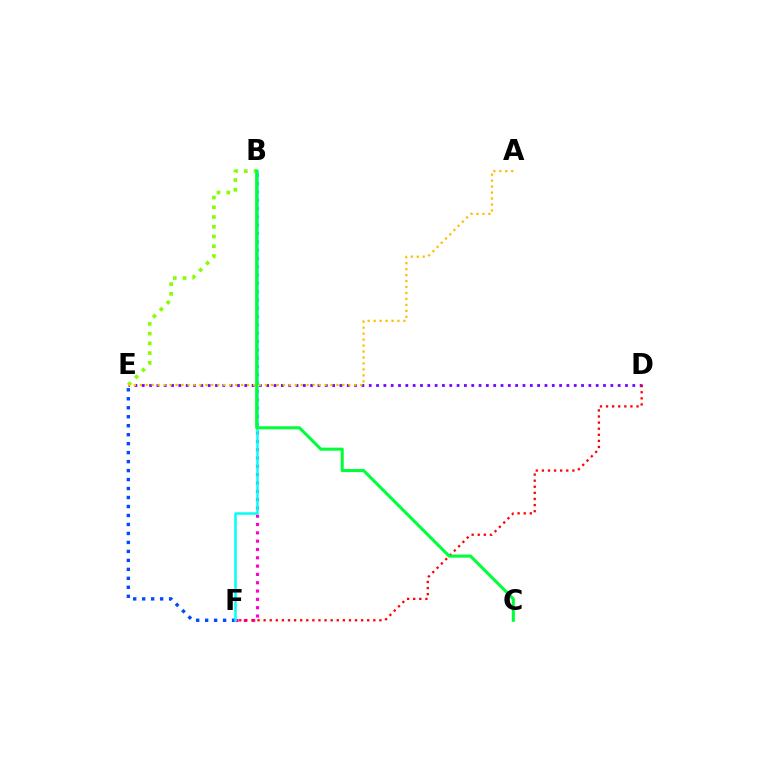{('D', 'E'): [{'color': '#7200ff', 'line_style': 'dotted', 'thickness': 1.99}], ('B', 'F'): [{'color': '#ff00cf', 'line_style': 'dotted', 'thickness': 2.26}, {'color': '#00fff6', 'line_style': 'solid', 'thickness': 1.8}], ('B', 'E'): [{'color': '#84ff00', 'line_style': 'dotted', 'thickness': 2.64}], ('E', 'F'): [{'color': '#004bff', 'line_style': 'dotted', 'thickness': 2.44}], ('A', 'E'): [{'color': '#ffbd00', 'line_style': 'dotted', 'thickness': 1.62}], ('D', 'F'): [{'color': '#ff0000', 'line_style': 'dotted', 'thickness': 1.66}], ('B', 'C'): [{'color': '#00ff39', 'line_style': 'solid', 'thickness': 2.2}]}